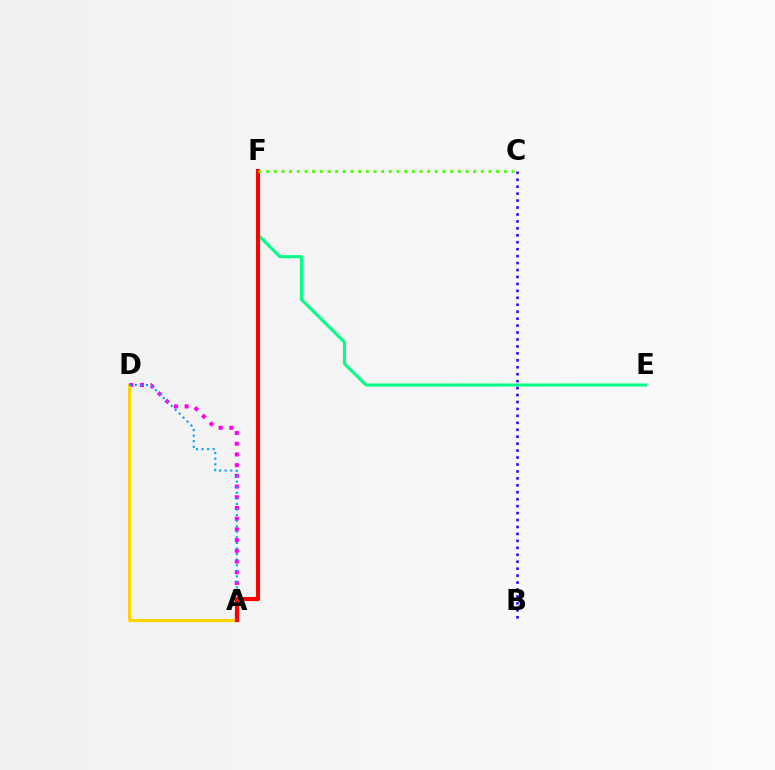{('A', 'D'): [{'color': '#ff00ed', 'line_style': 'dotted', 'thickness': 2.91}, {'color': '#ffd500', 'line_style': 'solid', 'thickness': 2.31}, {'color': '#009eff', 'line_style': 'dotted', 'thickness': 1.51}], ('B', 'C'): [{'color': '#3700ff', 'line_style': 'dotted', 'thickness': 1.89}], ('E', 'F'): [{'color': '#00ff86', 'line_style': 'solid', 'thickness': 2.2}], ('A', 'F'): [{'color': '#ff0000', 'line_style': 'solid', 'thickness': 2.97}], ('C', 'F'): [{'color': '#4fff00', 'line_style': 'dotted', 'thickness': 2.08}]}